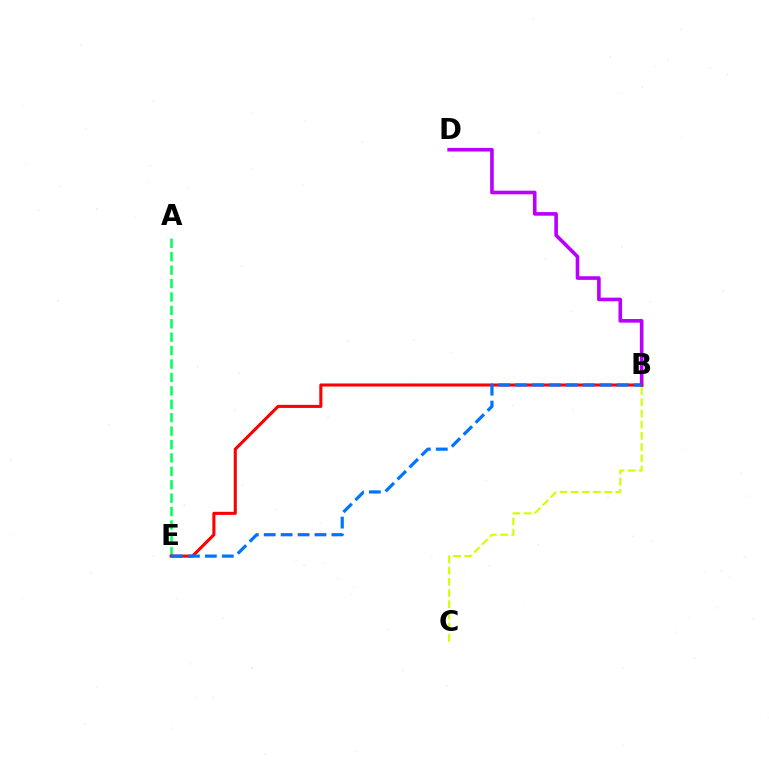{('A', 'E'): [{'color': '#00ff5c', 'line_style': 'dashed', 'thickness': 1.82}], ('B', 'D'): [{'color': '#b900ff', 'line_style': 'solid', 'thickness': 2.6}], ('B', 'E'): [{'color': '#ff0000', 'line_style': 'solid', 'thickness': 2.21}, {'color': '#0074ff', 'line_style': 'dashed', 'thickness': 2.3}], ('B', 'C'): [{'color': '#d1ff00', 'line_style': 'dashed', 'thickness': 1.52}]}